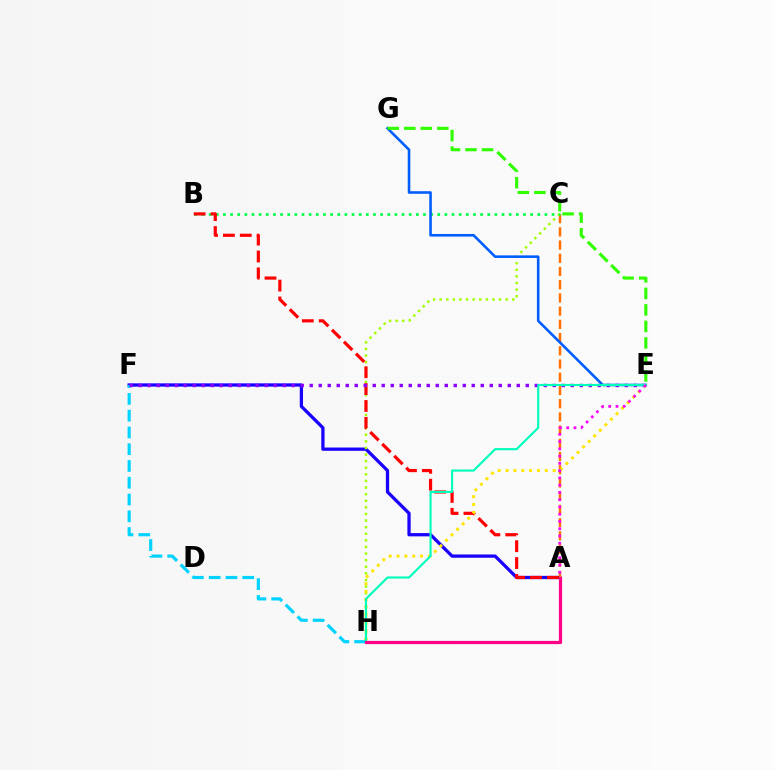{('A', 'F'): [{'color': '#1900ff', 'line_style': 'solid', 'thickness': 2.35}], ('F', 'H'): [{'color': '#00d3ff', 'line_style': 'dashed', 'thickness': 2.28}], ('A', 'C'): [{'color': '#ff7000', 'line_style': 'dashed', 'thickness': 1.8}], ('C', 'H'): [{'color': '#a2ff00', 'line_style': 'dotted', 'thickness': 1.79}], ('B', 'C'): [{'color': '#00ff45', 'line_style': 'dotted', 'thickness': 1.94}], ('A', 'B'): [{'color': '#ff0000', 'line_style': 'dashed', 'thickness': 2.29}], ('E', 'G'): [{'color': '#005dff', 'line_style': 'solid', 'thickness': 1.87}, {'color': '#31ff00', 'line_style': 'dashed', 'thickness': 2.24}], ('E', 'F'): [{'color': '#8a00ff', 'line_style': 'dotted', 'thickness': 2.45}], ('E', 'H'): [{'color': '#ffe600', 'line_style': 'dotted', 'thickness': 2.13}, {'color': '#00ffbb', 'line_style': 'solid', 'thickness': 1.55}], ('A', 'H'): [{'color': '#ff0088', 'line_style': 'solid', 'thickness': 2.31}], ('A', 'E'): [{'color': '#fa00f9', 'line_style': 'dotted', 'thickness': 1.97}]}